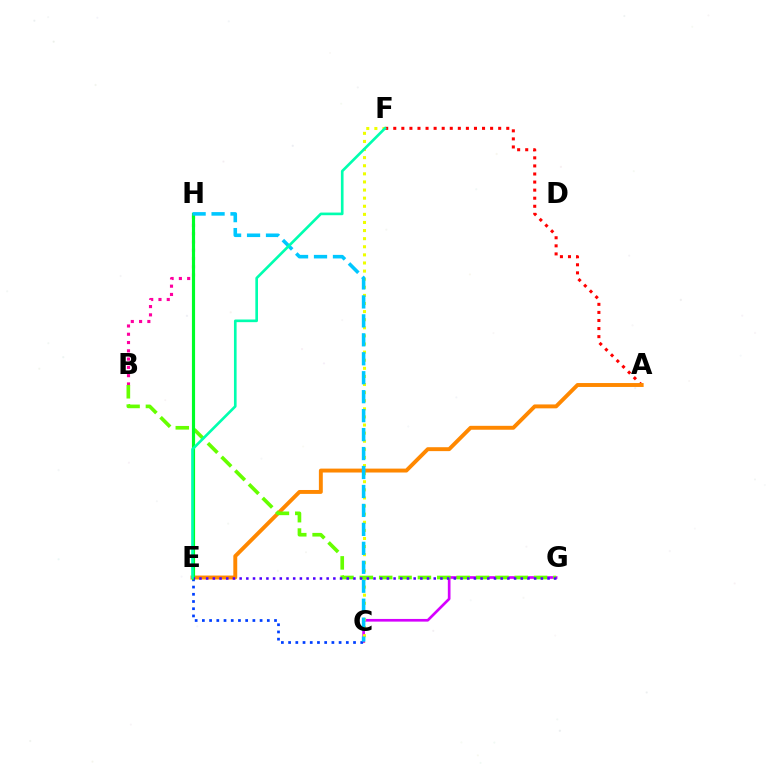{('C', 'G'): [{'color': '#d600ff', 'line_style': 'solid', 'thickness': 1.93}], ('C', 'E'): [{'color': '#003fff', 'line_style': 'dotted', 'thickness': 1.96}], ('C', 'F'): [{'color': '#eeff00', 'line_style': 'dotted', 'thickness': 2.2}], ('A', 'F'): [{'color': '#ff0000', 'line_style': 'dotted', 'thickness': 2.19}], ('A', 'E'): [{'color': '#ff8800', 'line_style': 'solid', 'thickness': 2.82}], ('B', 'H'): [{'color': '#ff00a0', 'line_style': 'dotted', 'thickness': 2.25}], ('B', 'G'): [{'color': '#66ff00', 'line_style': 'dashed', 'thickness': 2.63}], ('E', 'H'): [{'color': '#00ff27', 'line_style': 'solid', 'thickness': 2.27}], ('C', 'H'): [{'color': '#00c7ff', 'line_style': 'dashed', 'thickness': 2.58}], ('E', 'G'): [{'color': '#4f00ff', 'line_style': 'dotted', 'thickness': 1.82}], ('E', 'F'): [{'color': '#00ffaf', 'line_style': 'solid', 'thickness': 1.91}]}